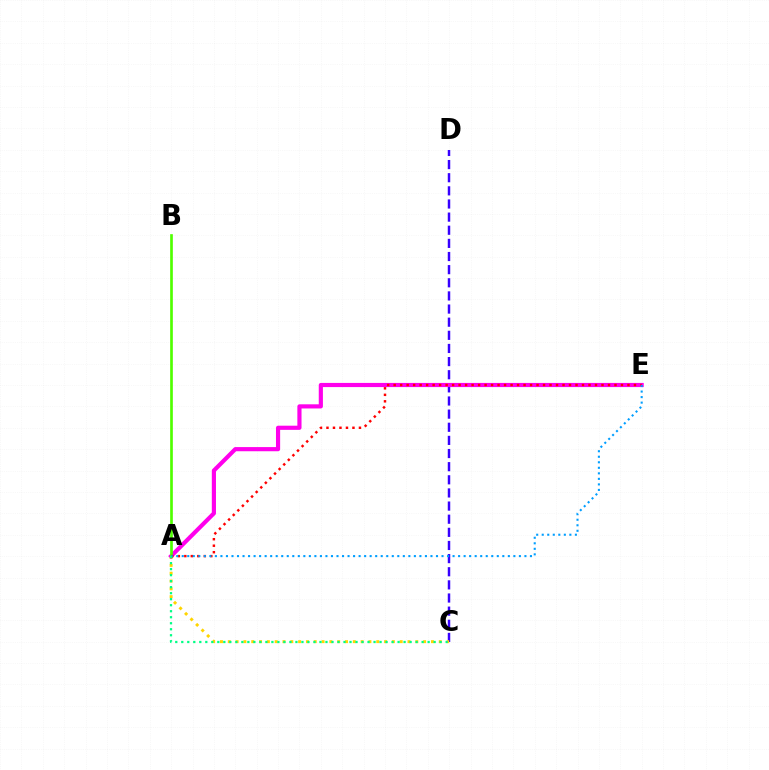{('C', 'D'): [{'color': '#3700ff', 'line_style': 'dashed', 'thickness': 1.78}], ('A', 'C'): [{'color': '#ffd500', 'line_style': 'dotted', 'thickness': 2.12}, {'color': '#00ff86', 'line_style': 'dotted', 'thickness': 1.63}], ('A', 'E'): [{'color': '#ff00ed', 'line_style': 'solid', 'thickness': 3.0}, {'color': '#ff0000', 'line_style': 'dotted', 'thickness': 1.76}, {'color': '#009eff', 'line_style': 'dotted', 'thickness': 1.5}], ('A', 'B'): [{'color': '#4fff00', 'line_style': 'solid', 'thickness': 1.93}]}